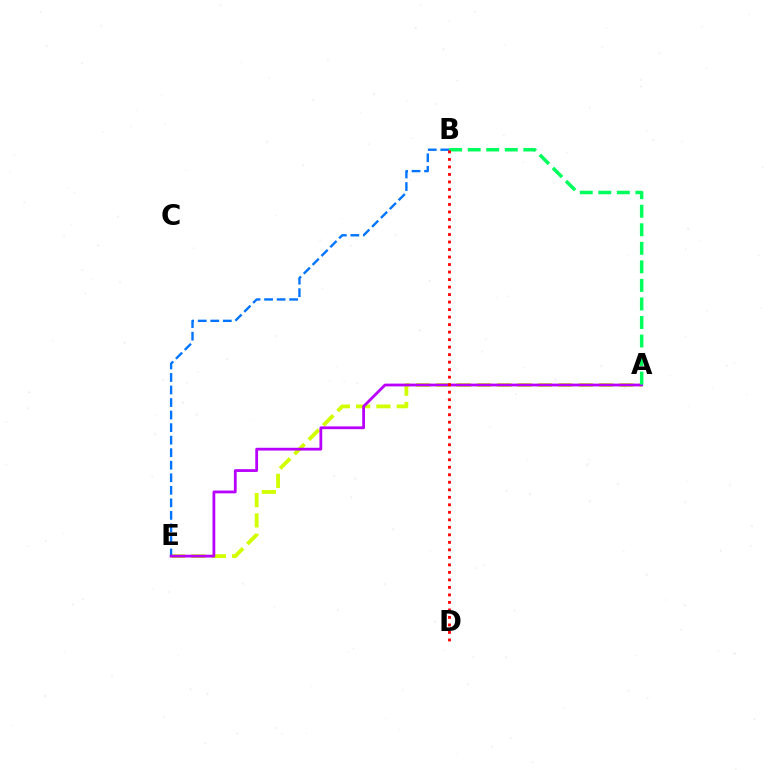{('A', 'E'): [{'color': '#d1ff00', 'line_style': 'dashed', 'thickness': 2.76}, {'color': '#b900ff', 'line_style': 'solid', 'thickness': 2.0}], ('B', 'E'): [{'color': '#0074ff', 'line_style': 'dashed', 'thickness': 1.7}], ('A', 'B'): [{'color': '#00ff5c', 'line_style': 'dashed', 'thickness': 2.52}], ('B', 'D'): [{'color': '#ff0000', 'line_style': 'dotted', 'thickness': 2.04}]}